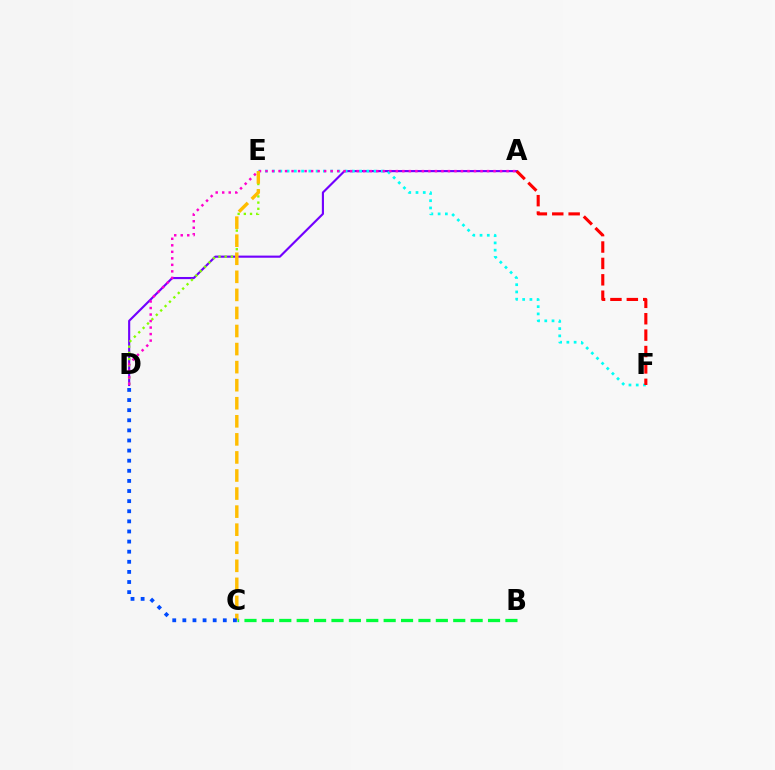{('A', 'D'): [{'color': '#7200ff', 'line_style': 'solid', 'thickness': 1.54}, {'color': '#ff00cf', 'line_style': 'dotted', 'thickness': 1.77}], ('E', 'F'): [{'color': '#00fff6', 'line_style': 'dotted', 'thickness': 1.97}], ('D', 'E'): [{'color': '#84ff00', 'line_style': 'dotted', 'thickness': 1.68}], ('B', 'C'): [{'color': '#00ff39', 'line_style': 'dashed', 'thickness': 2.36}], ('C', 'E'): [{'color': '#ffbd00', 'line_style': 'dashed', 'thickness': 2.45}], ('A', 'F'): [{'color': '#ff0000', 'line_style': 'dashed', 'thickness': 2.23}], ('C', 'D'): [{'color': '#004bff', 'line_style': 'dotted', 'thickness': 2.75}]}